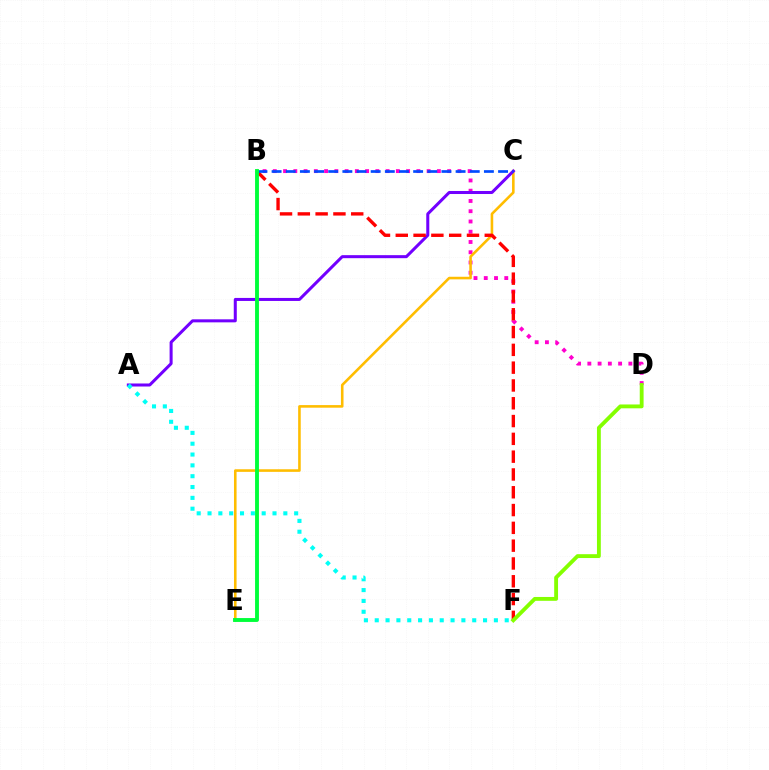{('B', 'D'): [{'color': '#ff00cf', 'line_style': 'dotted', 'thickness': 2.79}], ('C', 'E'): [{'color': '#ffbd00', 'line_style': 'solid', 'thickness': 1.86}], ('A', 'C'): [{'color': '#7200ff', 'line_style': 'solid', 'thickness': 2.18}], ('B', 'F'): [{'color': '#ff0000', 'line_style': 'dashed', 'thickness': 2.42}], ('B', 'C'): [{'color': '#004bff', 'line_style': 'dashed', 'thickness': 1.92}], ('B', 'E'): [{'color': '#00ff39', 'line_style': 'solid', 'thickness': 2.79}], ('D', 'F'): [{'color': '#84ff00', 'line_style': 'solid', 'thickness': 2.77}], ('A', 'F'): [{'color': '#00fff6', 'line_style': 'dotted', 'thickness': 2.94}]}